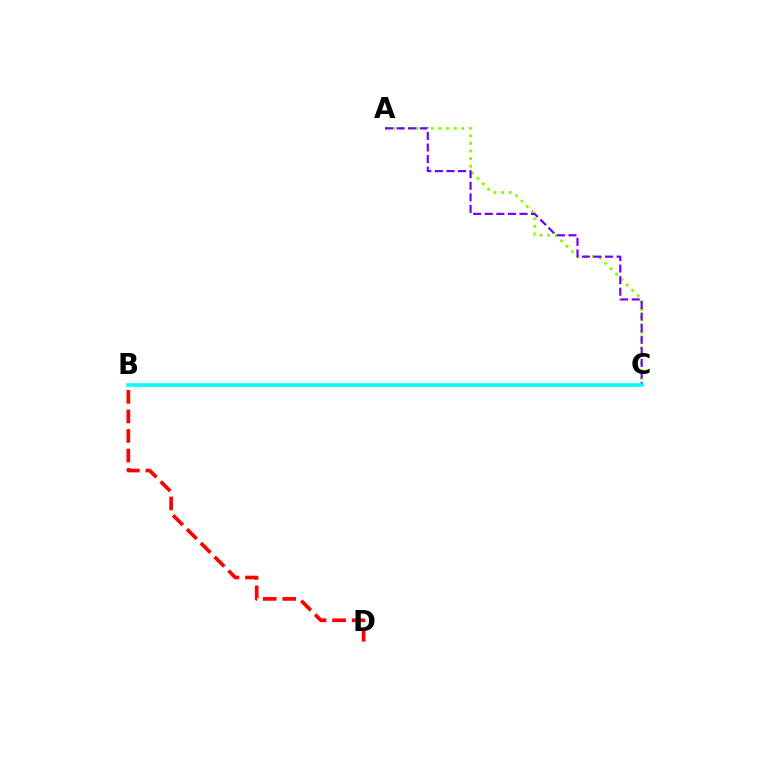{('A', 'C'): [{'color': '#84ff00', 'line_style': 'dotted', 'thickness': 2.07}, {'color': '#7200ff', 'line_style': 'dashed', 'thickness': 1.57}], ('B', 'C'): [{'color': '#00fff6', 'line_style': 'solid', 'thickness': 2.58}], ('B', 'D'): [{'color': '#ff0000', 'line_style': 'dashed', 'thickness': 2.66}]}